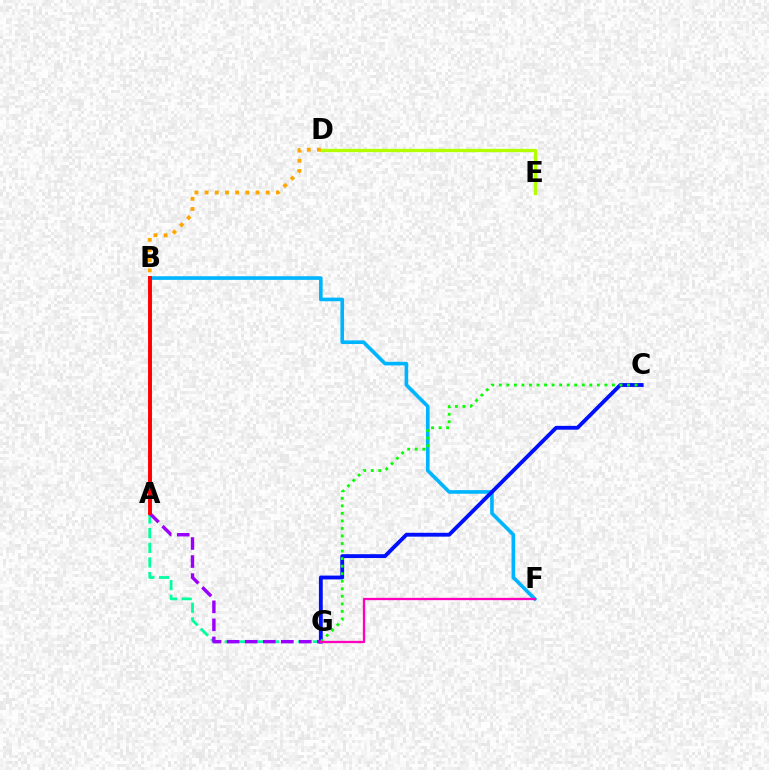{('B', 'F'): [{'color': '#00b5ff', 'line_style': 'solid', 'thickness': 2.61}], ('C', 'G'): [{'color': '#0010ff', 'line_style': 'solid', 'thickness': 2.77}, {'color': '#08ff00', 'line_style': 'dotted', 'thickness': 2.05}], ('A', 'G'): [{'color': '#00ff9d', 'line_style': 'dashed', 'thickness': 1.99}, {'color': '#9b00ff', 'line_style': 'dashed', 'thickness': 2.45}], ('F', 'G'): [{'color': '#ff00bd', 'line_style': 'solid', 'thickness': 1.66}], ('D', 'E'): [{'color': '#b3ff00', 'line_style': 'solid', 'thickness': 2.39}], ('A', 'B'): [{'color': '#ff0000', 'line_style': 'solid', 'thickness': 2.82}], ('B', 'D'): [{'color': '#ffa500', 'line_style': 'dotted', 'thickness': 2.77}]}